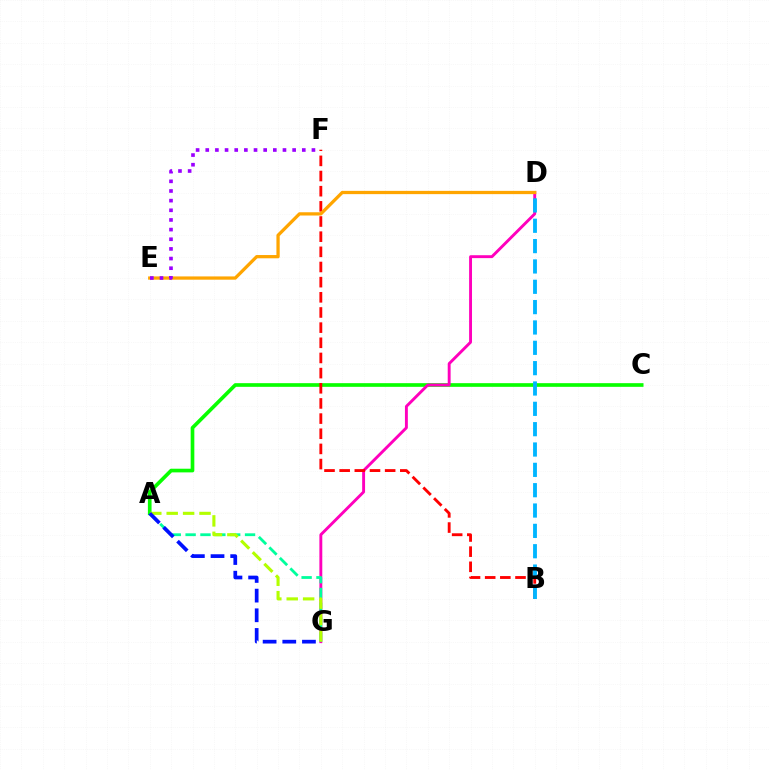{('A', 'C'): [{'color': '#08ff00', 'line_style': 'solid', 'thickness': 2.64}], ('D', 'G'): [{'color': '#ff00bd', 'line_style': 'solid', 'thickness': 2.09}], ('B', 'F'): [{'color': '#ff0000', 'line_style': 'dashed', 'thickness': 2.06}], ('A', 'G'): [{'color': '#00ff9d', 'line_style': 'dashed', 'thickness': 2.02}, {'color': '#b3ff00', 'line_style': 'dashed', 'thickness': 2.23}, {'color': '#0010ff', 'line_style': 'dashed', 'thickness': 2.67}], ('D', 'E'): [{'color': '#ffa500', 'line_style': 'solid', 'thickness': 2.35}], ('B', 'D'): [{'color': '#00b5ff', 'line_style': 'dashed', 'thickness': 2.76}], ('E', 'F'): [{'color': '#9b00ff', 'line_style': 'dotted', 'thickness': 2.62}]}